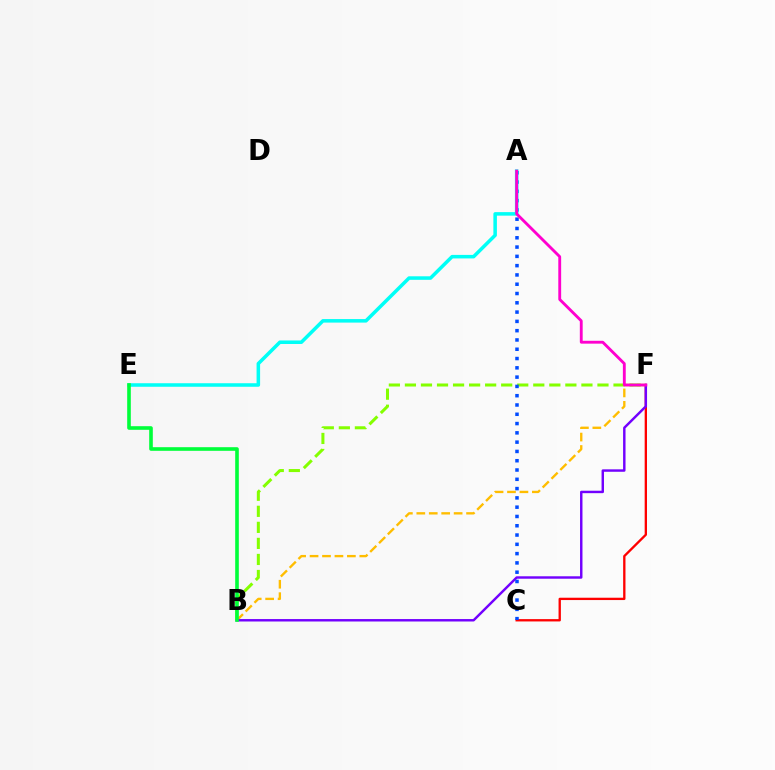{('C', 'F'): [{'color': '#ff0000', 'line_style': 'solid', 'thickness': 1.68}], ('B', 'F'): [{'color': '#ffbd00', 'line_style': 'dashed', 'thickness': 1.69}, {'color': '#7200ff', 'line_style': 'solid', 'thickness': 1.76}, {'color': '#84ff00', 'line_style': 'dashed', 'thickness': 2.18}], ('A', 'C'): [{'color': '#004bff', 'line_style': 'dotted', 'thickness': 2.52}], ('A', 'E'): [{'color': '#00fff6', 'line_style': 'solid', 'thickness': 2.54}], ('A', 'F'): [{'color': '#ff00cf', 'line_style': 'solid', 'thickness': 2.05}], ('B', 'E'): [{'color': '#00ff39', 'line_style': 'solid', 'thickness': 2.6}]}